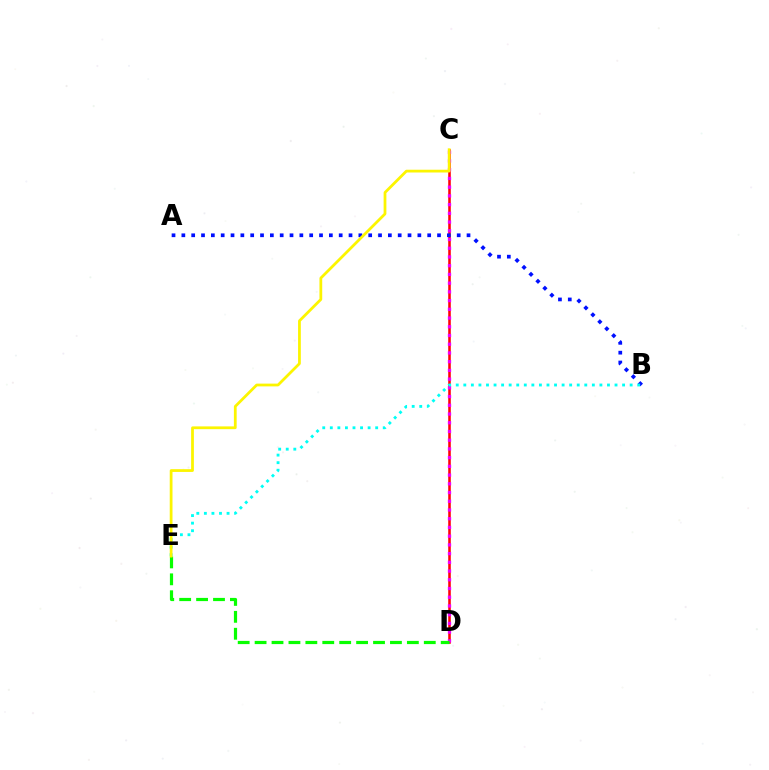{('C', 'D'): [{'color': '#ff0000', 'line_style': 'solid', 'thickness': 1.84}, {'color': '#ee00ff', 'line_style': 'dotted', 'thickness': 2.37}], ('A', 'B'): [{'color': '#0010ff', 'line_style': 'dotted', 'thickness': 2.67}], ('B', 'E'): [{'color': '#00fff6', 'line_style': 'dotted', 'thickness': 2.05}], ('D', 'E'): [{'color': '#08ff00', 'line_style': 'dashed', 'thickness': 2.3}], ('C', 'E'): [{'color': '#fcf500', 'line_style': 'solid', 'thickness': 1.99}]}